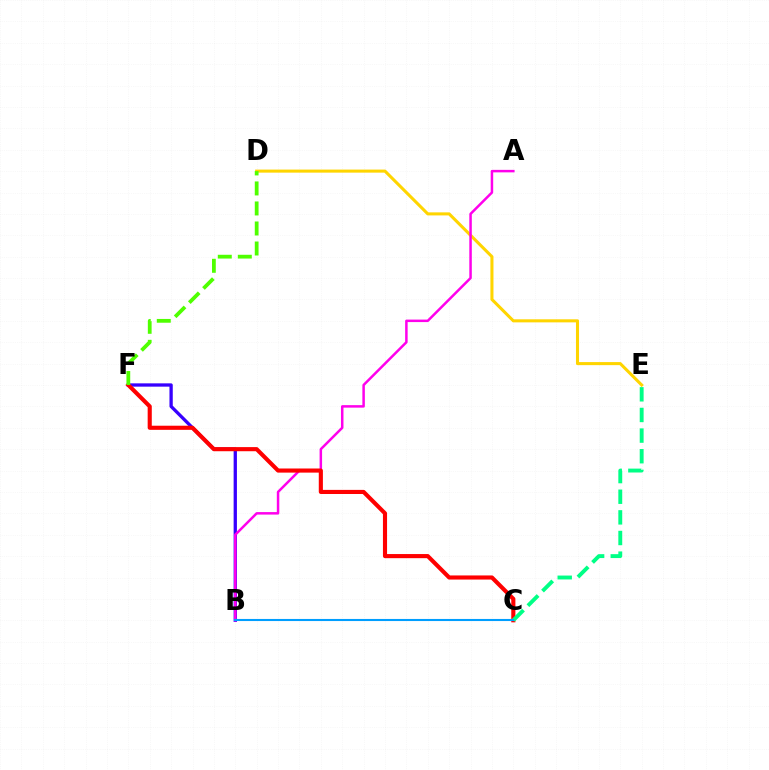{('D', 'E'): [{'color': '#ffd500', 'line_style': 'solid', 'thickness': 2.2}], ('B', 'F'): [{'color': '#3700ff', 'line_style': 'solid', 'thickness': 2.38}], ('A', 'B'): [{'color': '#ff00ed', 'line_style': 'solid', 'thickness': 1.8}], ('C', 'F'): [{'color': '#ff0000', 'line_style': 'solid', 'thickness': 2.97}], ('D', 'F'): [{'color': '#4fff00', 'line_style': 'dashed', 'thickness': 2.72}], ('C', 'E'): [{'color': '#00ff86', 'line_style': 'dashed', 'thickness': 2.8}], ('B', 'C'): [{'color': '#009eff', 'line_style': 'solid', 'thickness': 1.51}]}